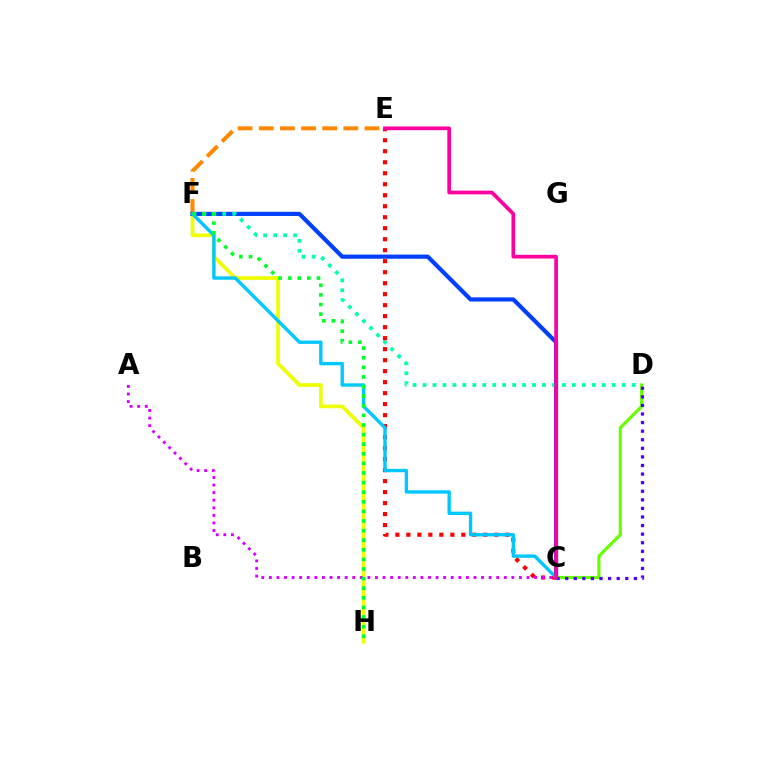{('F', 'H'): [{'color': '#eeff00', 'line_style': 'solid', 'thickness': 2.68}, {'color': '#00ff27', 'line_style': 'dotted', 'thickness': 2.61}], ('E', 'F'): [{'color': '#ff8800', 'line_style': 'dashed', 'thickness': 2.87}], ('C', 'F'): [{'color': '#003fff', 'line_style': 'solid', 'thickness': 2.99}, {'color': '#00c7ff', 'line_style': 'solid', 'thickness': 2.43}], ('C', 'D'): [{'color': '#66ff00', 'line_style': 'solid', 'thickness': 2.27}, {'color': '#4f00ff', 'line_style': 'dotted', 'thickness': 2.33}], ('D', 'F'): [{'color': '#00ffaf', 'line_style': 'dotted', 'thickness': 2.71}], ('C', 'E'): [{'color': '#ff0000', 'line_style': 'dotted', 'thickness': 2.99}, {'color': '#ff00a0', 'line_style': 'solid', 'thickness': 2.67}], ('A', 'C'): [{'color': '#d600ff', 'line_style': 'dotted', 'thickness': 2.06}]}